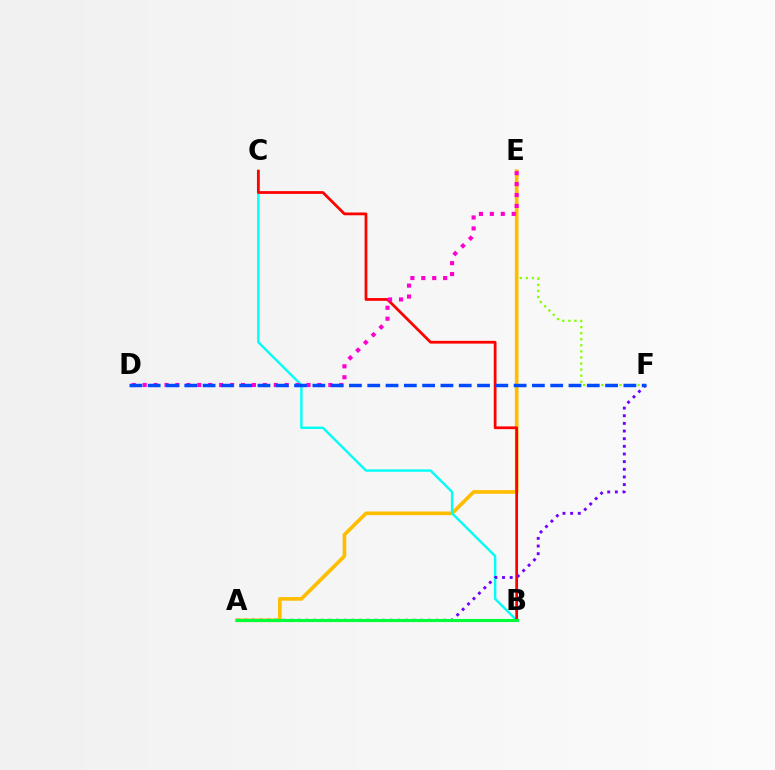{('E', 'F'): [{'color': '#84ff00', 'line_style': 'dotted', 'thickness': 1.65}], ('A', 'E'): [{'color': '#ffbd00', 'line_style': 'solid', 'thickness': 2.63}], ('B', 'C'): [{'color': '#00fff6', 'line_style': 'solid', 'thickness': 1.72}, {'color': '#ff0000', 'line_style': 'solid', 'thickness': 1.99}], ('A', 'F'): [{'color': '#7200ff', 'line_style': 'dotted', 'thickness': 2.08}], ('A', 'B'): [{'color': '#00ff39', 'line_style': 'solid', 'thickness': 2.24}], ('D', 'E'): [{'color': '#ff00cf', 'line_style': 'dotted', 'thickness': 2.97}], ('D', 'F'): [{'color': '#004bff', 'line_style': 'dashed', 'thickness': 2.49}]}